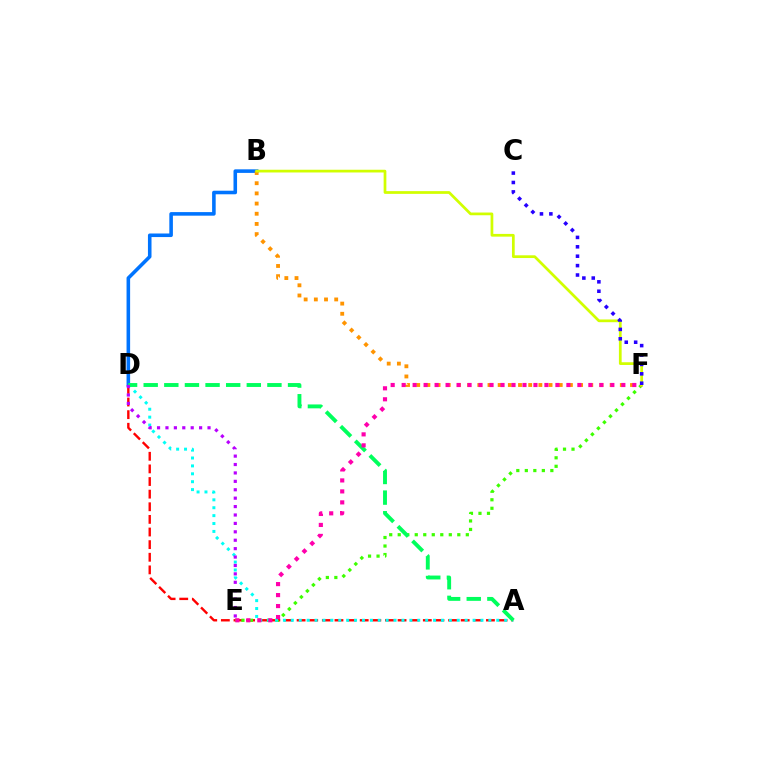{('B', 'D'): [{'color': '#0074ff', 'line_style': 'solid', 'thickness': 2.57}], ('A', 'D'): [{'color': '#ff0000', 'line_style': 'dashed', 'thickness': 1.71}, {'color': '#00fff6', 'line_style': 'dotted', 'thickness': 2.15}, {'color': '#00ff5c', 'line_style': 'dashed', 'thickness': 2.8}], ('E', 'F'): [{'color': '#3dff00', 'line_style': 'dotted', 'thickness': 2.31}, {'color': '#ff00ac', 'line_style': 'dotted', 'thickness': 2.98}], ('B', 'F'): [{'color': '#ff9400', 'line_style': 'dotted', 'thickness': 2.77}, {'color': '#d1ff00', 'line_style': 'solid', 'thickness': 1.97}], ('C', 'F'): [{'color': '#2500ff', 'line_style': 'dotted', 'thickness': 2.55}], ('D', 'E'): [{'color': '#b900ff', 'line_style': 'dotted', 'thickness': 2.29}]}